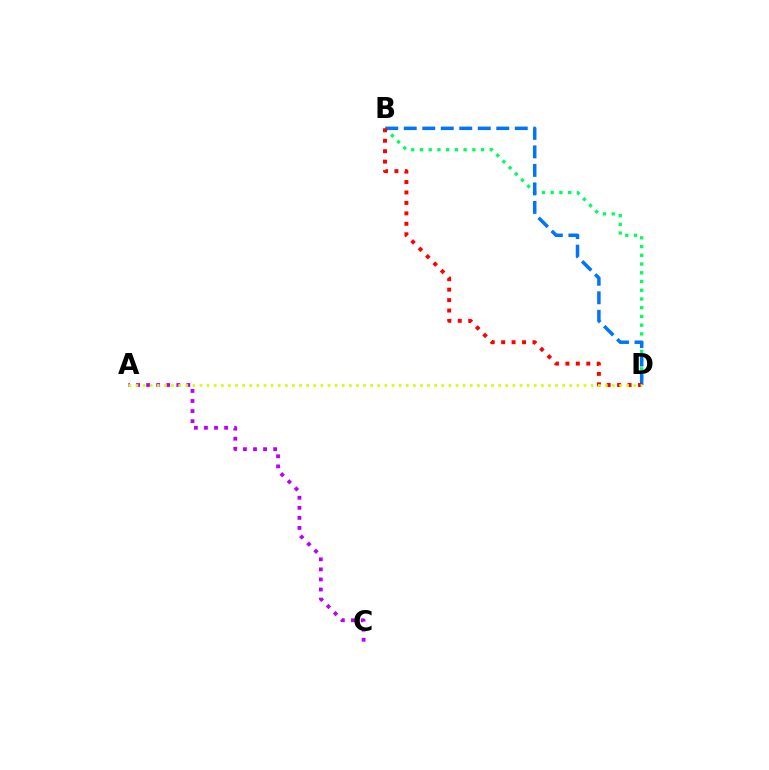{('B', 'D'): [{'color': '#00ff5c', 'line_style': 'dotted', 'thickness': 2.37}, {'color': '#0074ff', 'line_style': 'dashed', 'thickness': 2.51}, {'color': '#ff0000', 'line_style': 'dotted', 'thickness': 2.84}], ('A', 'C'): [{'color': '#b900ff', 'line_style': 'dotted', 'thickness': 2.73}], ('A', 'D'): [{'color': '#d1ff00', 'line_style': 'dotted', 'thickness': 1.93}]}